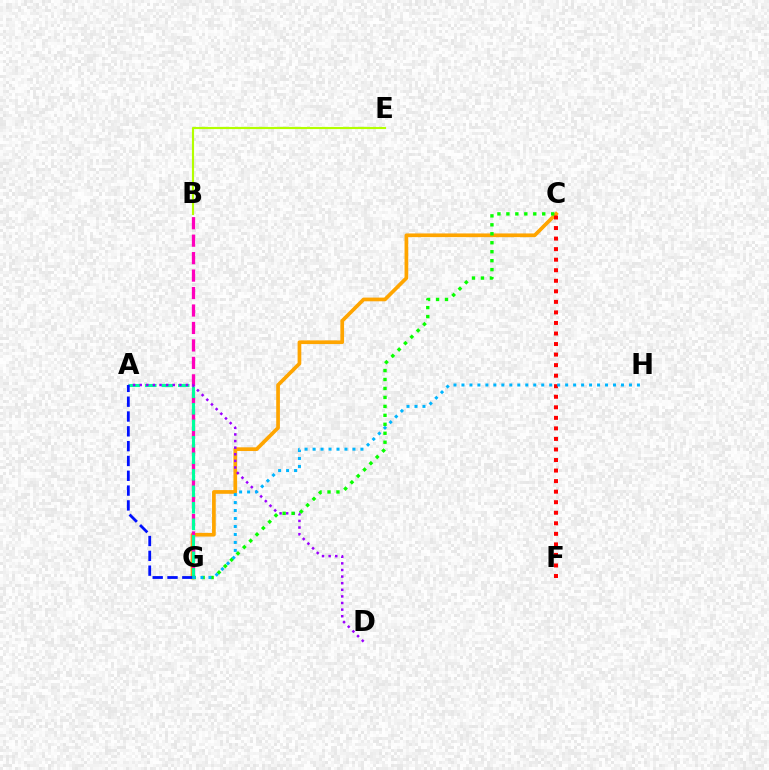{('C', 'G'): [{'color': '#ffa500', 'line_style': 'solid', 'thickness': 2.66}, {'color': '#08ff00', 'line_style': 'dotted', 'thickness': 2.43}], ('B', 'G'): [{'color': '#ff00bd', 'line_style': 'dashed', 'thickness': 2.37}], ('A', 'G'): [{'color': '#00ff9d', 'line_style': 'dashed', 'thickness': 2.24}, {'color': '#0010ff', 'line_style': 'dashed', 'thickness': 2.01}], ('B', 'E'): [{'color': '#b3ff00', 'line_style': 'solid', 'thickness': 1.54}], ('A', 'D'): [{'color': '#9b00ff', 'line_style': 'dotted', 'thickness': 1.8}], ('C', 'F'): [{'color': '#ff0000', 'line_style': 'dotted', 'thickness': 2.86}], ('G', 'H'): [{'color': '#00b5ff', 'line_style': 'dotted', 'thickness': 2.17}]}